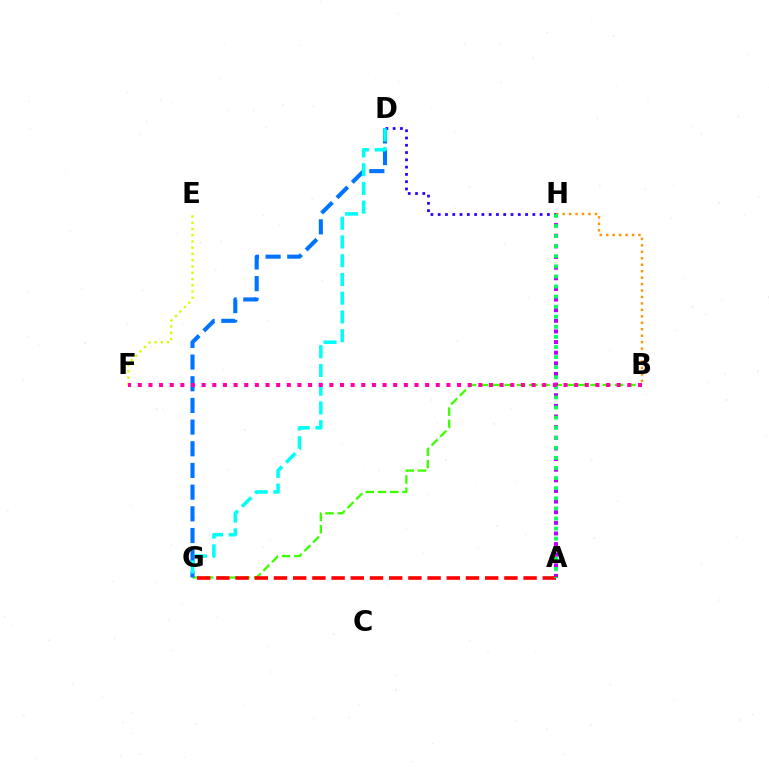{('E', 'F'): [{'color': '#d1ff00', 'line_style': 'dotted', 'thickness': 1.7}], ('B', 'G'): [{'color': '#3dff00', 'line_style': 'dashed', 'thickness': 1.67}], ('A', 'H'): [{'color': '#b900ff', 'line_style': 'dotted', 'thickness': 2.89}, {'color': '#00ff5c', 'line_style': 'dotted', 'thickness': 2.74}], ('D', 'H'): [{'color': '#2500ff', 'line_style': 'dotted', 'thickness': 1.98}], ('A', 'G'): [{'color': '#ff0000', 'line_style': 'dashed', 'thickness': 2.61}], ('B', 'H'): [{'color': '#ff9400', 'line_style': 'dotted', 'thickness': 1.75}], ('D', 'G'): [{'color': '#0074ff', 'line_style': 'dashed', 'thickness': 2.95}, {'color': '#00fff6', 'line_style': 'dashed', 'thickness': 2.55}], ('B', 'F'): [{'color': '#ff00ac', 'line_style': 'dotted', 'thickness': 2.89}]}